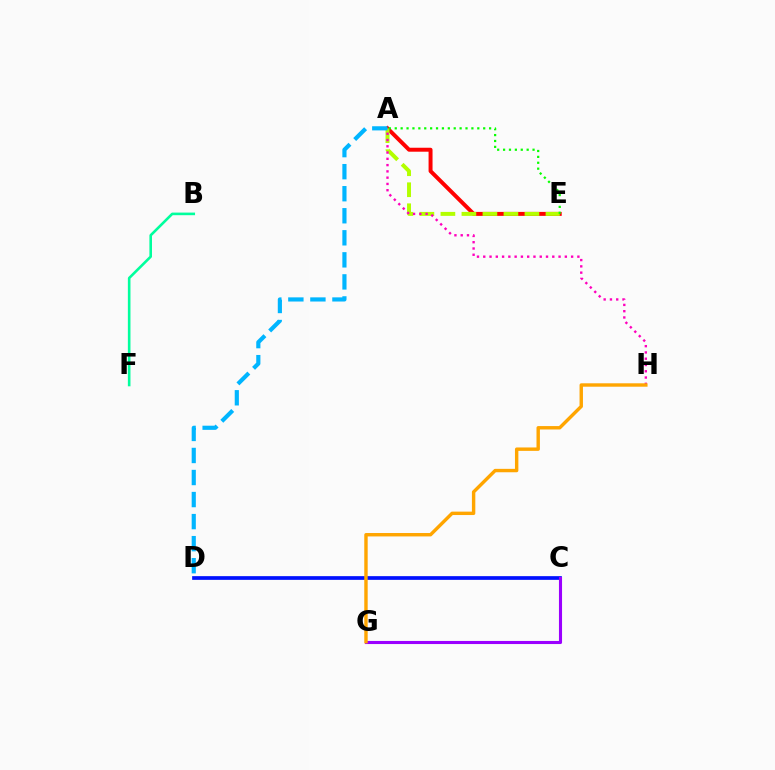{('A', 'E'): [{'color': '#ff0000', 'line_style': 'solid', 'thickness': 2.86}, {'color': '#b3ff00', 'line_style': 'dashed', 'thickness': 2.85}, {'color': '#08ff00', 'line_style': 'dotted', 'thickness': 1.6}], ('B', 'F'): [{'color': '#00ff9d', 'line_style': 'solid', 'thickness': 1.87}], ('C', 'D'): [{'color': '#0010ff', 'line_style': 'solid', 'thickness': 2.66}], ('A', 'H'): [{'color': '#ff00bd', 'line_style': 'dotted', 'thickness': 1.71}], ('C', 'G'): [{'color': '#9b00ff', 'line_style': 'solid', 'thickness': 2.23}], ('G', 'H'): [{'color': '#ffa500', 'line_style': 'solid', 'thickness': 2.45}], ('A', 'D'): [{'color': '#00b5ff', 'line_style': 'dashed', 'thickness': 2.99}]}